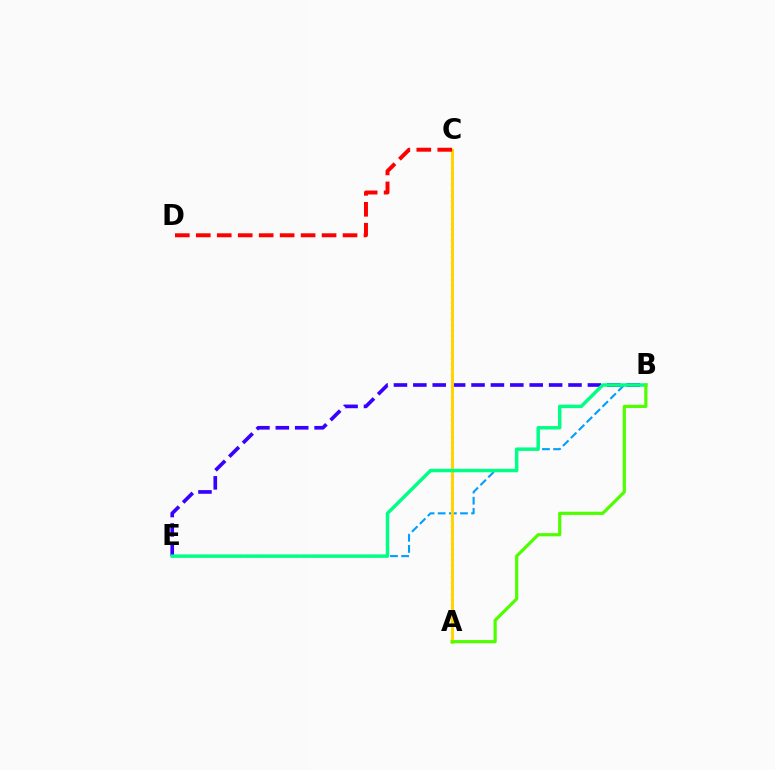{('A', 'C'): [{'color': '#ff00ed', 'line_style': 'dotted', 'thickness': 1.52}, {'color': '#ffd500', 'line_style': 'solid', 'thickness': 2.17}], ('B', 'E'): [{'color': '#009eff', 'line_style': 'dashed', 'thickness': 1.51}, {'color': '#3700ff', 'line_style': 'dashed', 'thickness': 2.63}, {'color': '#00ff86', 'line_style': 'solid', 'thickness': 2.5}], ('A', 'B'): [{'color': '#4fff00', 'line_style': 'solid', 'thickness': 2.3}], ('C', 'D'): [{'color': '#ff0000', 'line_style': 'dashed', 'thickness': 2.85}]}